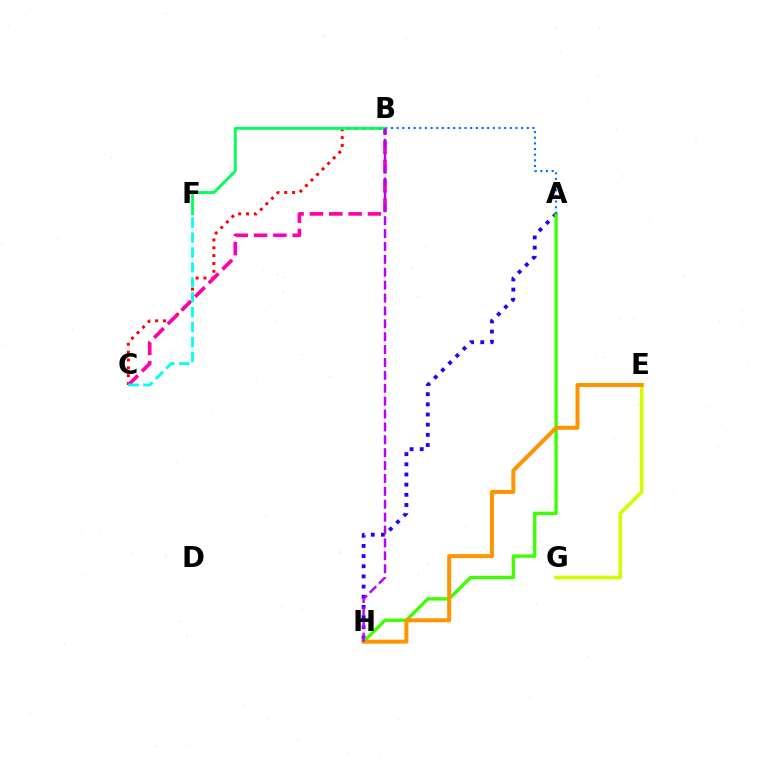{('B', 'C'): [{'color': '#ff0000', 'line_style': 'dotted', 'thickness': 2.13}, {'color': '#ff00ac', 'line_style': 'dashed', 'thickness': 2.62}], ('A', 'H'): [{'color': '#2500ff', 'line_style': 'dotted', 'thickness': 2.76}, {'color': '#3dff00', 'line_style': 'solid', 'thickness': 2.42}], ('C', 'F'): [{'color': '#00fff6', 'line_style': 'dashed', 'thickness': 2.03}], ('A', 'B'): [{'color': '#0074ff', 'line_style': 'dotted', 'thickness': 1.54}], ('B', 'F'): [{'color': '#00ff5c', 'line_style': 'solid', 'thickness': 2.05}], ('E', 'G'): [{'color': '#d1ff00', 'line_style': 'solid', 'thickness': 2.62}], ('E', 'H'): [{'color': '#ff9400', 'line_style': 'solid', 'thickness': 2.87}], ('B', 'H'): [{'color': '#b900ff', 'line_style': 'dashed', 'thickness': 1.75}]}